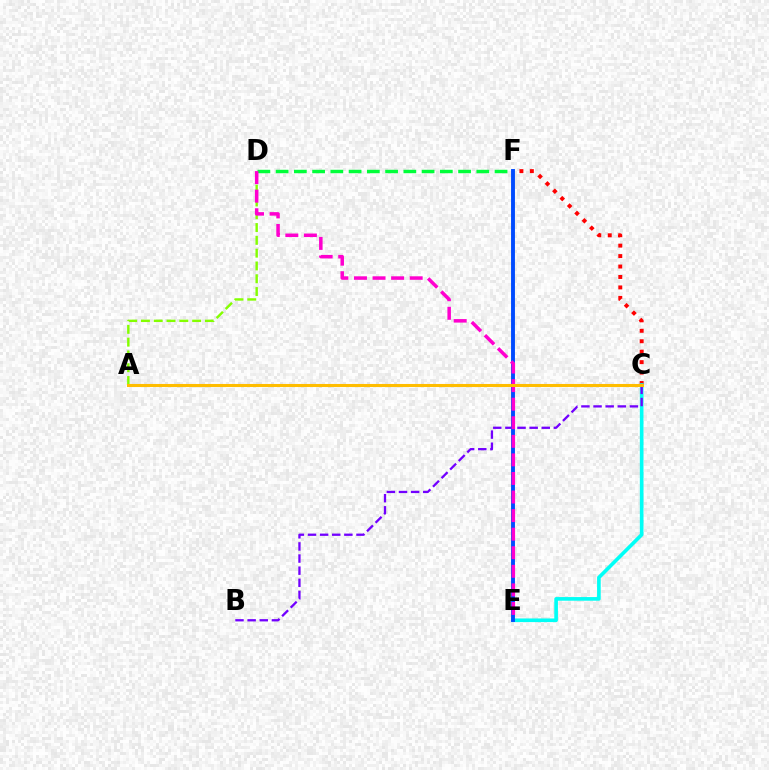{('C', 'F'): [{'color': '#ff0000', 'line_style': 'dotted', 'thickness': 2.84}], ('D', 'F'): [{'color': '#00ff39', 'line_style': 'dashed', 'thickness': 2.48}], ('C', 'E'): [{'color': '#00fff6', 'line_style': 'solid', 'thickness': 2.62}], ('B', 'C'): [{'color': '#7200ff', 'line_style': 'dashed', 'thickness': 1.65}], ('A', 'D'): [{'color': '#84ff00', 'line_style': 'dashed', 'thickness': 1.74}], ('E', 'F'): [{'color': '#004bff', 'line_style': 'solid', 'thickness': 2.8}], ('D', 'E'): [{'color': '#ff00cf', 'line_style': 'dashed', 'thickness': 2.52}], ('A', 'C'): [{'color': '#ffbd00', 'line_style': 'solid', 'thickness': 2.21}]}